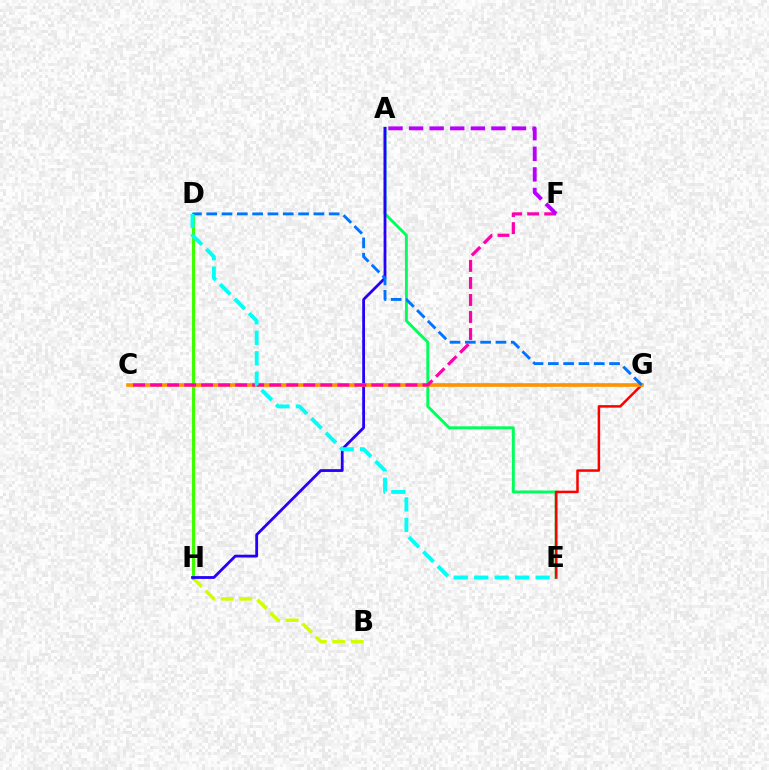{('B', 'H'): [{'color': '#d1ff00', 'line_style': 'dashed', 'thickness': 2.51}], ('A', 'E'): [{'color': '#00ff5c', 'line_style': 'solid', 'thickness': 2.08}], ('D', 'H'): [{'color': '#3dff00', 'line_style': 'solid', 'thickness': 2.21}], ('E', 'G'): [{'color': '#ff0000', 'line_style': 'solid', 'thickness': 1.81}], ('A', 'H'): [{'color': '#2500ff', 'line_style': 'solid', 'thickness': 2.01}], ('C', 'G'): [{'color': '#ff9400', 'line_style': 'solid', 'thickness': 2.64}], ('C', 'F'): [{'color': '#ff00ac', 'line_style': 'dashed', 'thickness': 2.31}], ('A', 'F'): [{'color': '#b900ff', 'line_style': 'dashed', 'thickness': 2.8}], ('D', 'G'): [{'color': '#0074ff', 'line_style': 'dashed', 'thickness': 2.08}], ('D', 'E'): [{'color': '#00fff6', 'line_style': 'dashed', 'thickness': 2.78}]}